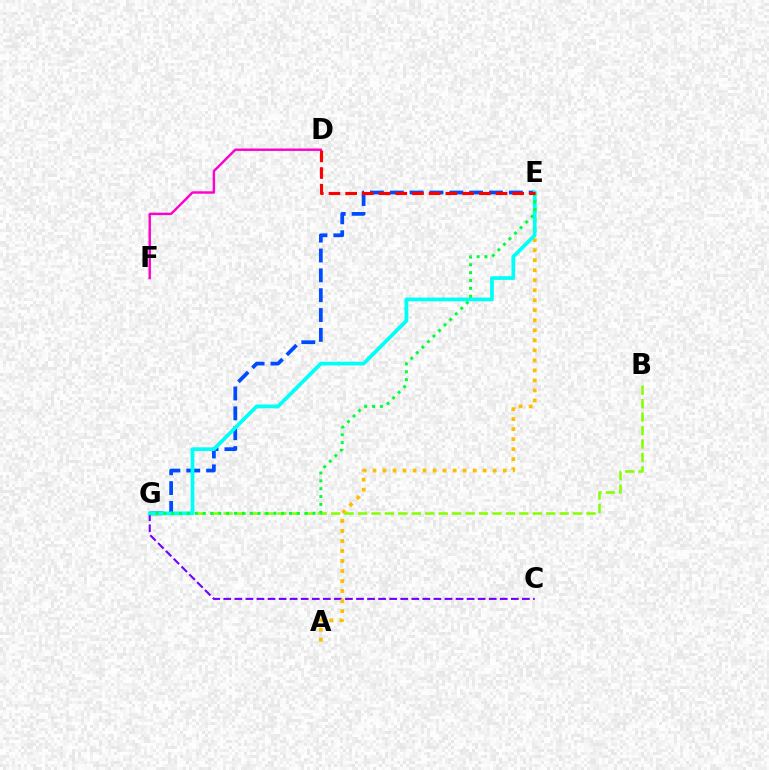{('C', 'G'): [{'color': '#7200ff', 'line_style': 'dashed', 'thickness': 1.5}], ('D', 'F'): [{'color': '#ff00cf', 'line_style': 'solid', 'thickness': 1.74}], ('E', 'G'): [{'color': '#004bff', 'line_style': 'dashed', 'thickness': 2.7}, {'color': '#00fff6', 'line_style': 'solid', 'thickness': 2.69}, {'color': '#00ff39', 'line_style': 'dotted', 'thickness': 2.13}], ('A', 'E'): [{'color': '#ffbd00', 'line_style': 'dotted', 'thickness': 2.72}], ('B', 'G'): [{'color': '#84ff00', 'line_style': 'dashed', 'thickness': 1.83}], ('D', 'E'): [{'color': '#ff0000', 'line_style': 'dashed', 'thickness': 2.27}]}